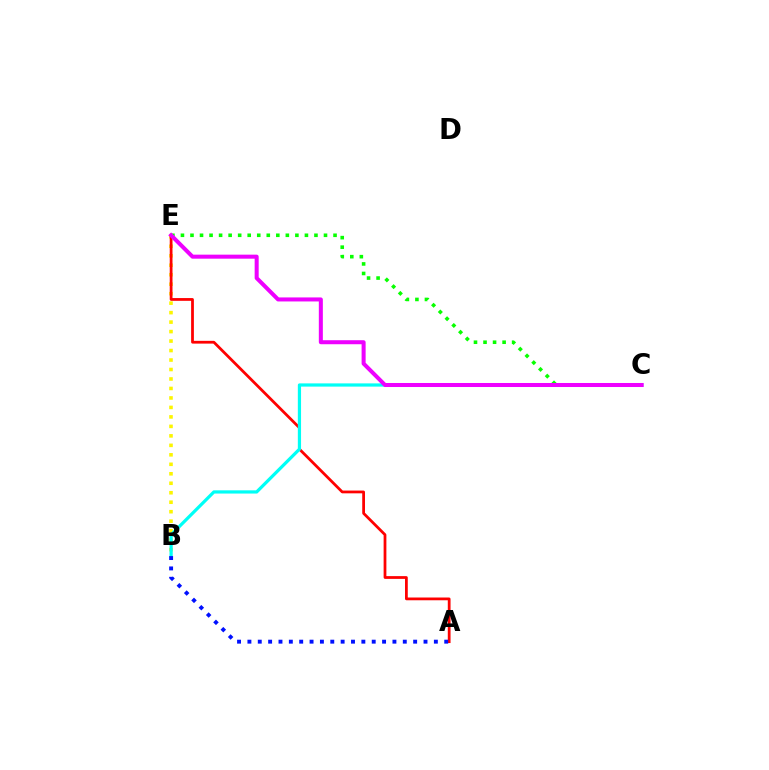{('B', 'E'): [{'color': '#fcf500', 'line_style': 'dotted', 'thickness': 2.58}], ('A', 'E'): [{'color': '#ff0000', 'line_style': 'solid', 'thickness': 1.99}], ('B', 'C'): [{'color': '#00fff6', 'line_style': 'solid', 'thickness': 2.32}], ('C', 'E'): [{'color': '#08ff00', 'line_style': 'dotted', 'thickness': 2.59}, {'color': '#ee00ff', 'line_style': 'solid', 'thickness': 2.9}], ('A', 'B'): [{'color': '#0010ff', 'line_style': 'dotted', 'thickness': 2.81}]}